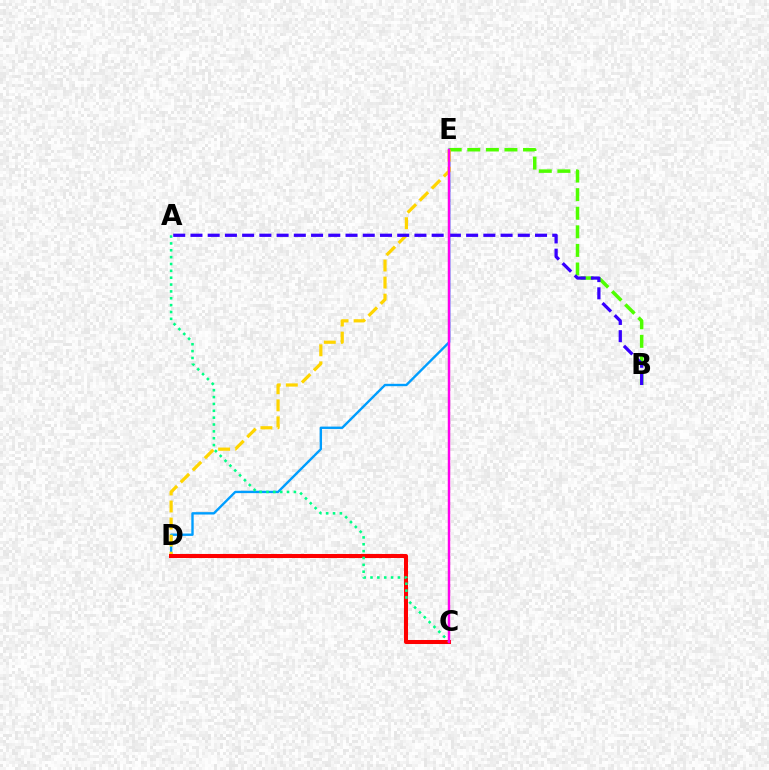{('D', 'E'): [{'color': '#009eff', 'line_style': 'solid', 'thickness': 1.71}, {'color': '#ffd500', 'line_style': 'dashed', 'thickness': 2.32}], ('B', 'E'): [{'color': '#4fff00', 'line_style': 'dashed', 'thickness': 2.52}], ('C', 'D'): [{'color': '#ff0000', 'line_style': 'solid', 'thickness': 2.91}], ('A', 'C'): [{'color': '#00ff86', 'line_style': 'dotted', 'thickness': 1.86}], ('A', 'B'): [{'color': '#3700ff', 'line_style': 'dashed', 'thickness': 2.34}], ('C', 'E'): [{'color': '#ff00ed', 'line_style': 'solid', 'thickness': 1.77}]}